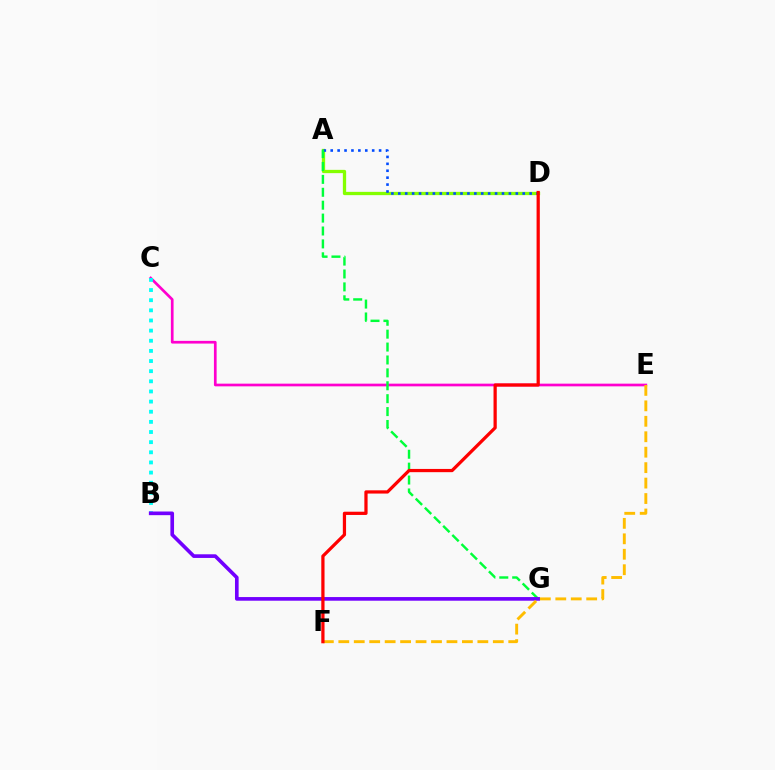{('A', 'D'): [{'color': '#84ff00', 'line_style': 'solid', 'thickness': 2.36}, {'color': '#004bff', 'line_style': 'dotted', 'thickness': 1.88}], ('C', 'E'): [{'color': '#ff00cf', 'line_style': 'solid', 'thickness': 1.94}], ('B', 'C'): [{'color': '#00fff6', 'line_style': 'dotted', 'thickness': 2.76}], ('A', 'G'): [{'color': '#00ff39', 'line_style': 'dashed', 'thickness': 1.75}], ('B', 'G'): [{'color': '#7200ff', 'line_style': 'solid', 'thickness': 2.63}], ('E', 'F'): [{'color': '#ffbd00', 'line_style': 'dashed', 'thickness': 2.1}], ('D', 'F'): [{'color': '#ff0000', 'line_style': 'solid', 'thickness': 2.33}]}